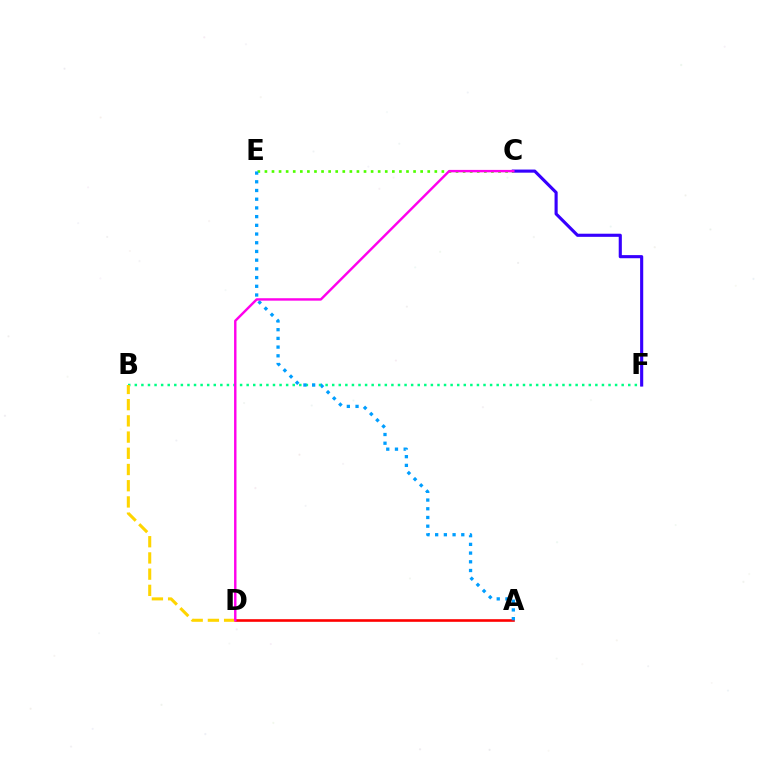{('B', 'F'): [{'color': '#00ff86', 'line_style': 'dotted', 'thickness': 1.79}], ('C', 'F'): [{'color': '#3700ff', 'line_style': 'solid', 'thickness': 2.25}], ('A', 'D'): [{'color': '#ff0000', 'line_style': 'solid', 'thickness': 1.89}], ('B', 'D'): [{'color': '#ffd500', 'line_style': 'dashed', 'thickness': 2.2}], ('C', 'E'): [{'color': '#4fff00', 'line_style': 'dotted', 'thickness': 1.92}], ('A', 'E'): [{'color': '#009eff', 'line_style': 'dotted', 'thickness': 2.37}], ('C', 'D'): [{'color': '#ff00ed', 'line_style': 'solid', 'thickness': 1.74}]}